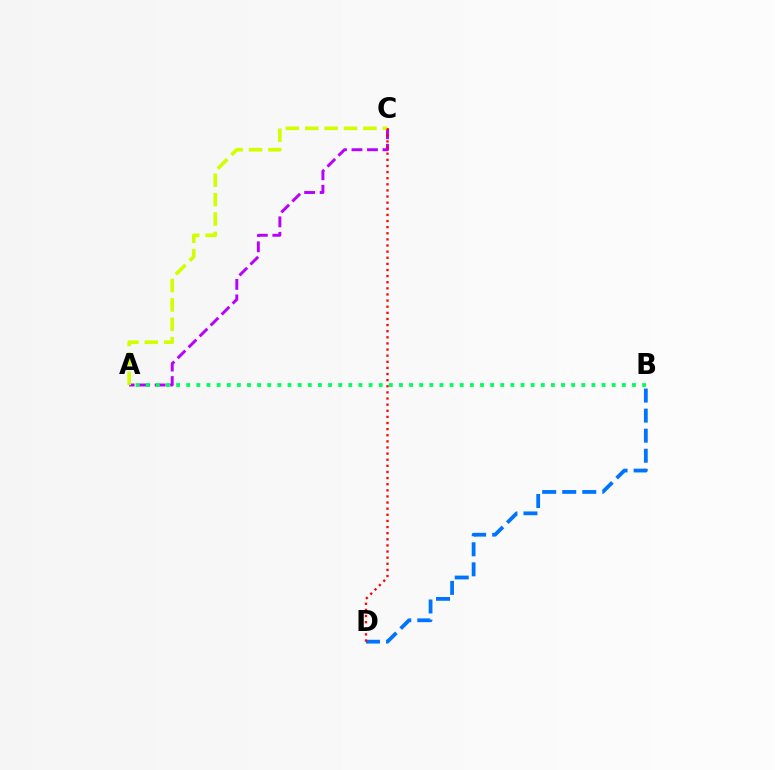{('A', 'C'): [{'color': '#b900ff', 'line_style': 'dashed', 'thickness': 2.11}, {'color': '#d1ff00', 'line_style': 'dashed', 'thickness': 2.63}], ('B', 'D'): [{'color': '#0074ff', 'line_style': 'dashed', 'thickness': 2.72}], ('C', 'D'): [{'color': '#ff0000', 'line_style': 'dotted', 'thickness': 1.66}], ('A', 'B'): [{'color': '#00ff5c', 'line_style': 'dotted', 'thickness': 2.75}]}